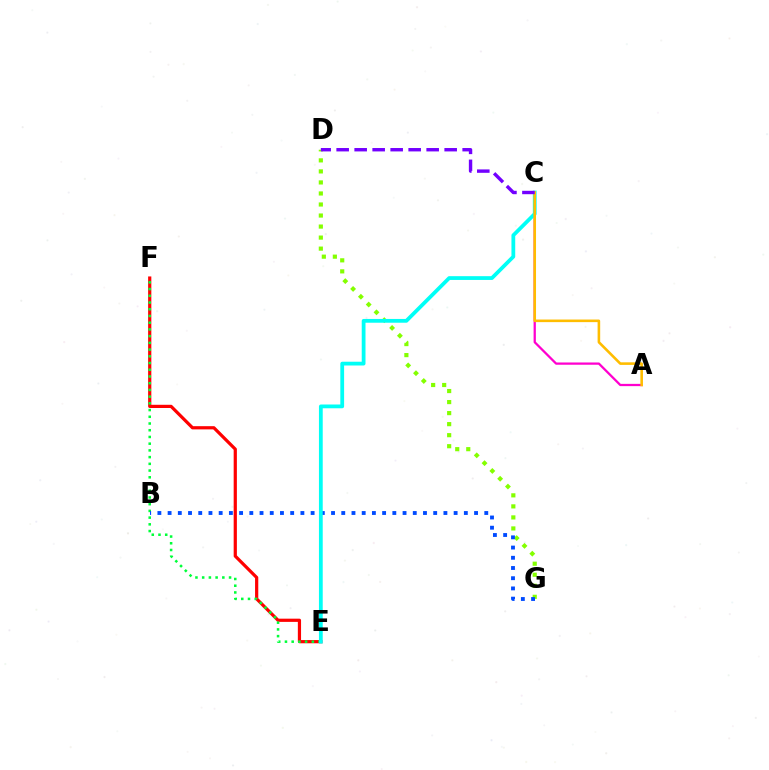{('E', 'F'): [{'color': '#ff0000', 'line_style': 'solid', 'thickness': 2.31}, {'color': '#00ff39', 'line_style': 'dotted', 'thickness': 1.83}], ('D', 'G'): [{'color': '#84ff00', 'line_style': 'dotted', 'thickness': 3.0}], ('A', 'C'): [{'color': '#ff00cf', 'line_style': 'solid', 'thickness': 1.63}, {'color': '#ffbd00', 'line_style': 'solid', 'thickness': 1.87}], ('B', 'G'): [{'color': '#004bff', 'line_style': 'dotted', 'thickness': 2.78}], ('C', 'E'): [{'color': '#00fff6', 'line_style': 'solid', 'thickness': 2.72}], ('C', 'D'): [{'color': '#7200ff', 'line_style': 'dashed', 'thickness': 2.45}]}